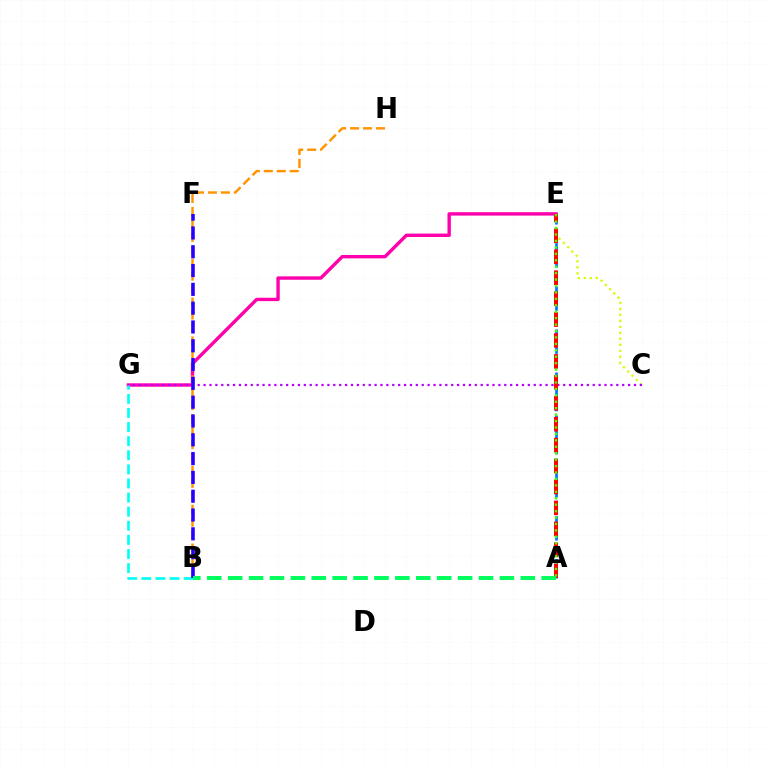{('C', 'E'): [{'color': '#d1ff00', 'line_style': 'dotted', 'thickness': 1.63}], ('E', 'G'): [{'color': '#ff00ac', 'line_style': 'solid', 'thickness': 2.44}], ('C', 'G'): [{'color': '#b900ff', 'line_style': 'dotted', 'thickness': 1.6}], ('B', 'G'): [{'color': '#00fff6', 'line_style': 'dashed', 'thickness': 1.92}], ('A', 'E'): [{'color': '#0074ff', 'line_style': 'dashed', 'thickness': 1.95}, {'color': '#ff0000', 'line_style': 'dashed', 'thickness': 2.84}, {'color': '#3dff00', 'line_style': 'dotted', 'thickness': 1.75}], ('B', 'H'): [{'color': '#ff9400', 'line_style': 'dashed', 'thickness': 1.76}], ('B', 'F'): [{'color': '#2500ff', 'line_style': 'dashed', 'thickness': 2.55}], ('A', 'B'): [{'color': '#00ff5c', 'line_style': 'dashed', 'thickness': 2.84}]}